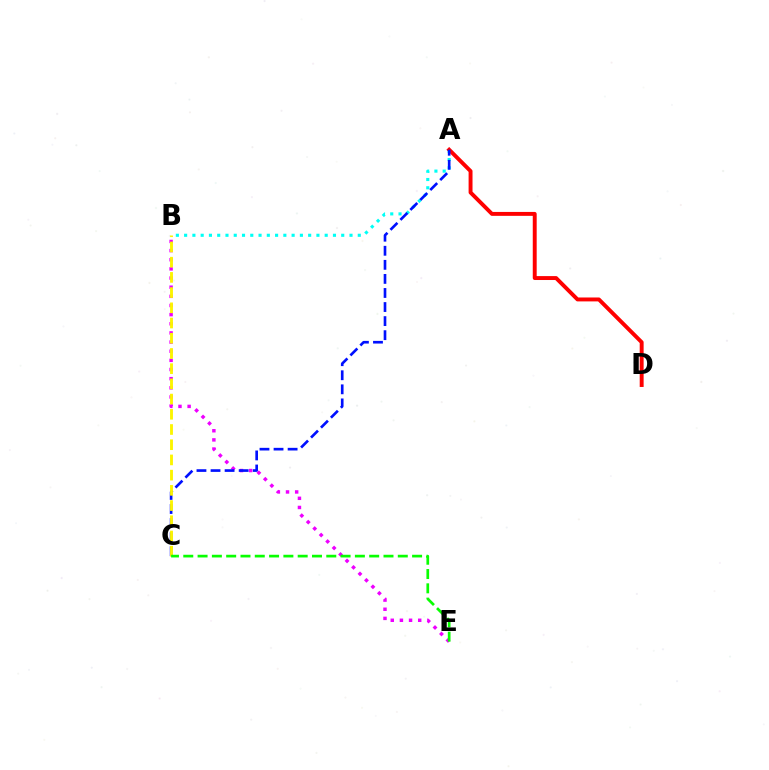{('B', 'E'): [{'color': '#ee00ff', 'line_style': 'dotted', 'thickness': 2.49}], ('A', 'B'): [{'color': '#00fff6', 'line_style': 'dotted', 'thickness': 2.25}], ('A', 'D'): [{'color': '#ff0000', 'line_style': 'solid', 'thickness': 2.82}], ('A', 'C'): [{'color': '#0010ff', 'line_style': 'dashed', 'thickness': 1.91}], ('B', 'C'): [{'color': '#fcf500', 'line_style': 'dashed', 'thickness': 2.07}], ('C', 'E'): [{'color': '#08ff00', 'line_style': 'dashed', 'thickness': 1.94}]}